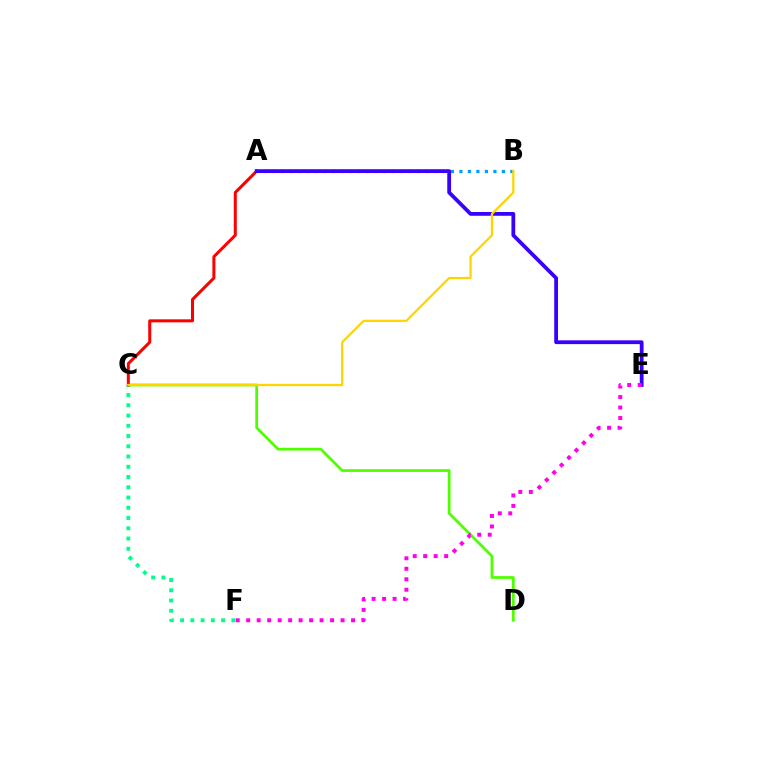{('C', 'D'): [{'color': '#4fff00', 'line_style': 'solid', 'thickness': 1.98}], ('A', 'B'): [{'color': '#009eff', 'line_style': 'dotted', 'thickness': 2.31}], ('C', 'F'): [{'color': '#00ff86', 'line_style': 'dotted', 'thickness': 2.78}], ('A', 'C'): [{'color': '#ff0000', 'line_style': 'solid', 'thickness': 2.18}], ('A', 'E'): [{'color': '#3700ff', 'line_style': 'solid', 'thickness': 2.72}], ('B', 'C'): [{'color': '#ffd500', 'line_style': 'solid', 'thickness': 1.64}], ('E', 'F'): [{'color': '#ff00ed', 'line_style': 'dotted', 'thickness': 2.85}]}